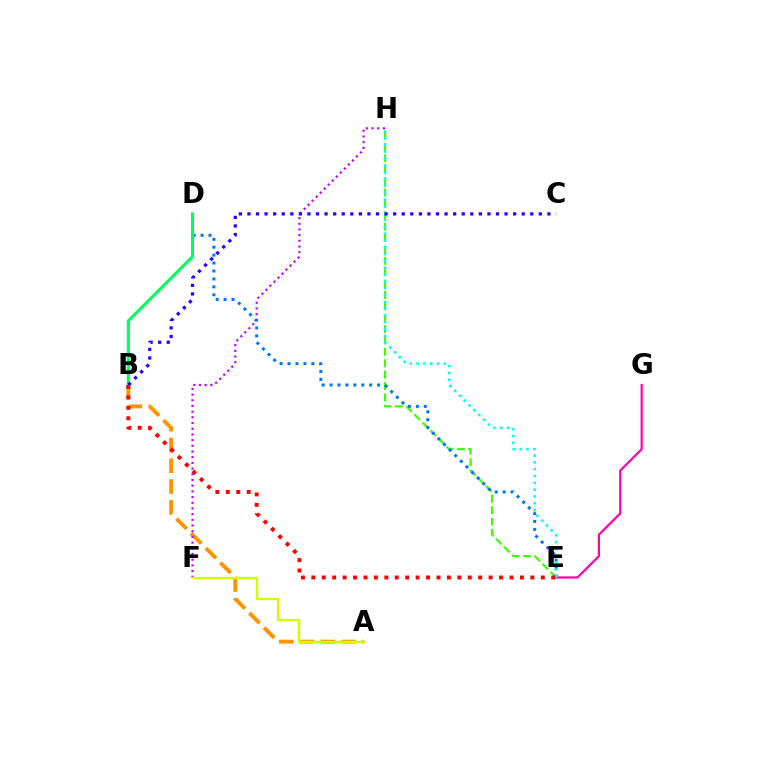{('A', 'B'): [{'color': '#ff9400', 'line_style': 'dashed', 'thickness': 2.82}], ('E', 'G'): [{'color': '#ff00ac', 'line_style': 'solid', 'thickness': 1.59}], ('E', 'H'): [{'color': '#3dff00', 'line_style': 'dashed', 'thickness': 1.55}, {'color': '#00fff6', 'line_style': 'dotted', 'thickness': 1.85}], ('F', 'H'): [{'color': '#b900ff', 'line_style': 'dotted', 'thickness': 1.55}], ('D', 'E'): [{'color': '#0074ff', 'line_style': 'dotted', 'thickness': 2.15}], ('B', 'D'): [{'color': '#00ff5c', 'line_style': 'solid', 'thickness': 2.21}], ('A', 'F'): [{'color': '#d1ff00', 'line_style': 'solid', 'thickness': 1.72}], ('B', 'C'): [{'color': '#2500ff', 'line_style': 'dotted', 'thickness': 2.33}], ('B', 'E'): [{'color': '#ff0000', 'line_style': 'dotted', 'thickness': 2.83}]}